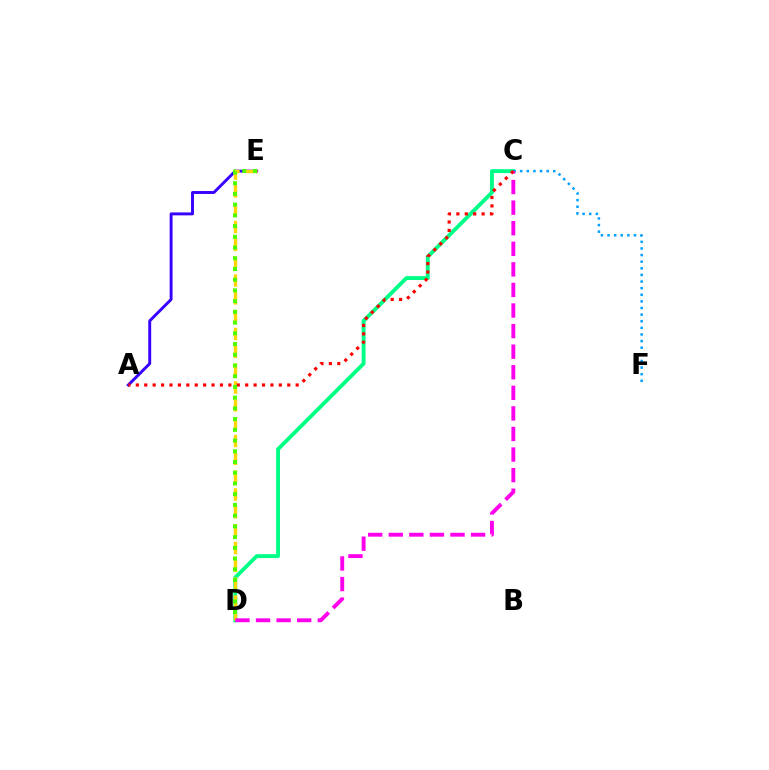{('A', 'E'): [{'color': '#3700ff', 'line_style': 'solid', 'thickness': 2.1}], ('C', 'D'): [{'color': '#00ff86', 'line_style': 'solid', 'thickness': 2.79}, {'color': '#ff00ed', 'line_style': 'dashed', 'thickness': 2.8}], ('C', 'F'): [{'color': '#009eff', 'line_style': 'dotted', 'thickness': 1.8}], ('D', 'E'): [{'color': '#ffd500', 'line_style': 'dashed', 'thickness': 2.42}, {'color': '#4fff00', 'line_style': 'dotted', 'thickness': 2.91}], ('A', 'C'): [{'color': '#ff0000', 'line_style': 'dotted', 'thickness': 2.29}]}